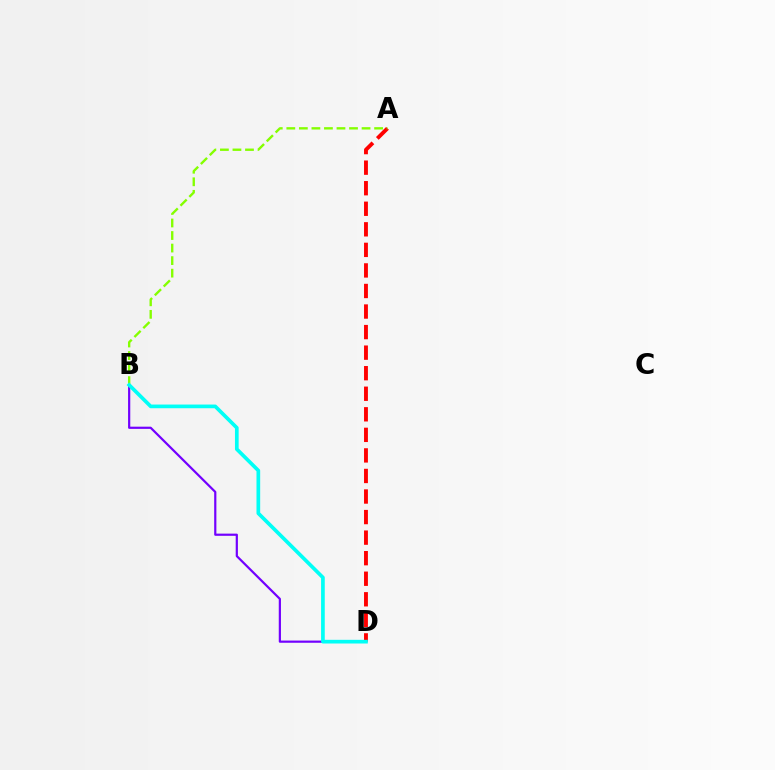{('A', 'D'): [{'color': '#ff0000', 'line_style': 'dashed', 'thickness': 2.79}], ('B', 'D'): [{'color': '#7200ff', 'line_style': 'solid', 'thickness': 1.58}, {'color': '#00fff6', 'line_style': 'solid', 'thickness': 2.65}], ('A', 'B'): [{'color': '#84ff00', 'line_style': 'dashed', 'thickness': 1.7}]}